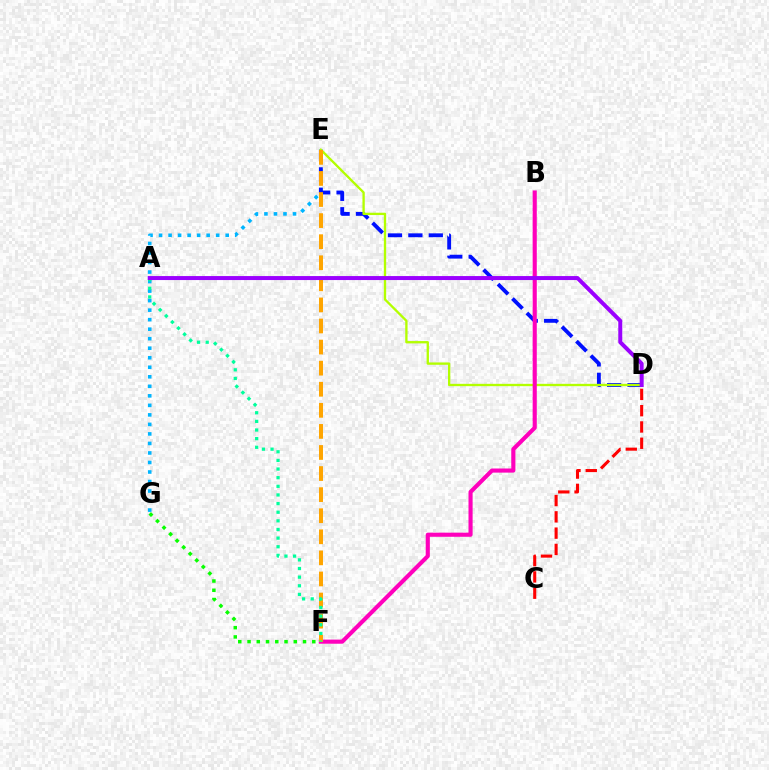{('E', 'G'): [{'color': '#00b5ff', 'line_style': 'dotted', 'thickness': 2.59}], ('D', 'E'): [{'color': '#0010ff', 'line_style': 'dashed', 'thickness': 2.77}, {'color': '#b3ff00', 'line_style': 'solid', 'thickness': 1.68}], ('F', 'G'): [{'color': '#08ff00', 'line_style': 'dotted', 'thickness': 2.51}], ('B', 'F'): [{'color': '#ff00bd', 'line_style': 'solid', 'thickness': 2.97}], ('E', 'F'): [{'color': '#ffa500', 'line_style': 'dashed', 'thickness': 2.86}], ('C', 'D'): [{'color': '#ff0000', 'line_style': 'dashed', 'thickness': 2.21}], ('A', 'F'): [{'color': '#00ff9d', 'line_style': 'dotted', 'thickness': 2.35}], ('A', 'D'): [{'color': '#9b00ff', 'line_style': 'solid', 'thickness': 2.87}]}